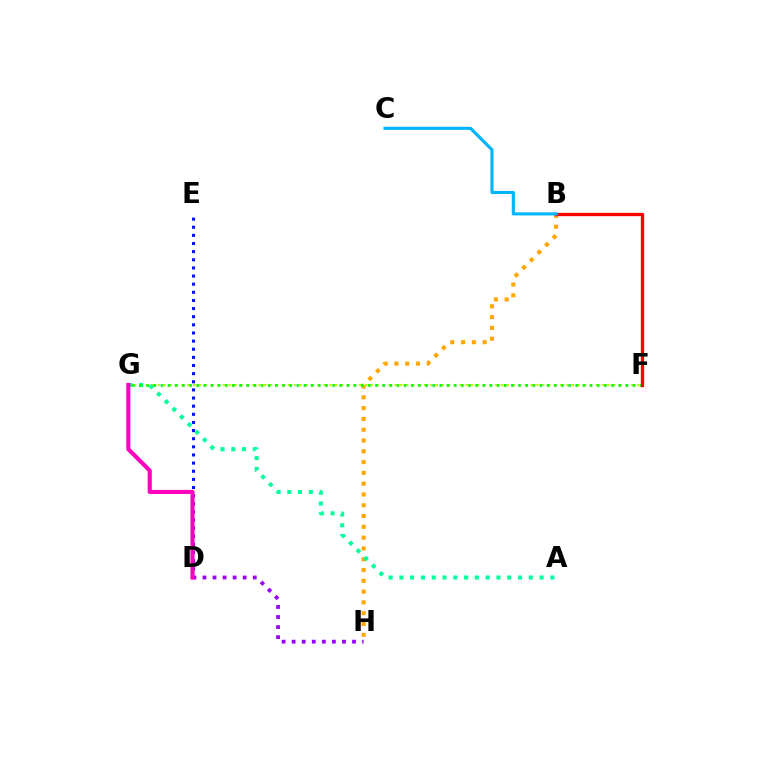{('F', 'G'): [{'color': '#b3ff00', 'line_style': 'dotted', 'thickness': 1.61}, {'color': '#08ff00', 'line_style': 'dotted', 'thickness': 1.94}], ('B', 'H'): [{'color': '#ffa500', 'line_style': 'dotted', 'thickness': 2.93}], ('A', 'G'): [{'color': '#00ff9d', 'line_style': 'dotted', 'thickness': 2.93}], ('D', 'E'): [{'color': '#0010ff', 'line_style': 'dotted', 'thickness': 2.21}], ('D', 'H'): [{'color': '#9b00ff', 'line_style': 'dotted', 'thickness': 2.73}], ('D', 'G'): [{'color': '#ff00bd', 'line_style': 'solid', 'thickness': 2.96}], ('B', 'F'): [{'color': '#ff0000', 'line_style': 'solid', 'thickness': 2.39}], ('B', 'C'): [{'color': '#00b5ff', 'line_style': 'solid', 'thickness': 2.24}]}